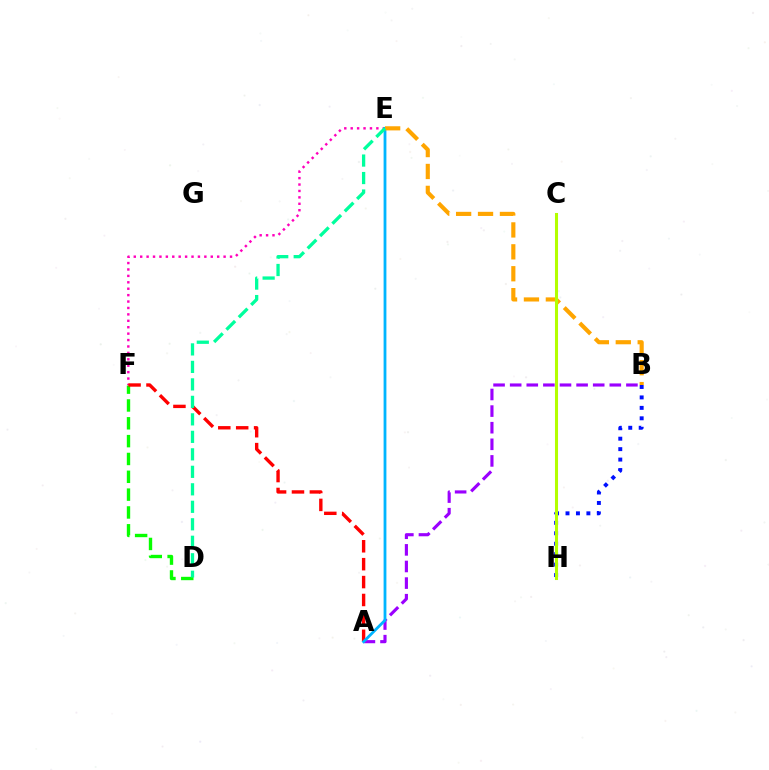{('A', 'B'): [{'color': '#9b00ff', 'line_style': 'dashed', 'thickness': 2.26}], ('E', 'F'): [{'color': '#ff00bd', 'line_style': 'dotted', 'thickness': 1.74}], ('B', 'H'): [{'color': '#0010ff', 'line_style': 'dotted', 'thickness': 2.84}], ('D', 'F'): [{'color': '#08ff00', 'line_style': 'dashed', 'thickness': 2.42}], ('A', 'F'): [{'color': '#ff0000', 'line_style': 'dashed', 'thickness': 2.43}], ('A', 'E'): [{'color': '#00b5ff', 'line_style': 'solid', 'thickness': 2.02}], ('B', 'E'): [{'color': '#ffa500', 'line_style': 'dashed', 'thickness': 2.98}], ('D', 'E'): [{'color': '#00ff9d', 'line_style': 'dashed', 'thickness': 2.38}], ('C', 'H'): [{'color': '#b3ff00', 'line_style': 'solid', 'thickness': 2.2}]}